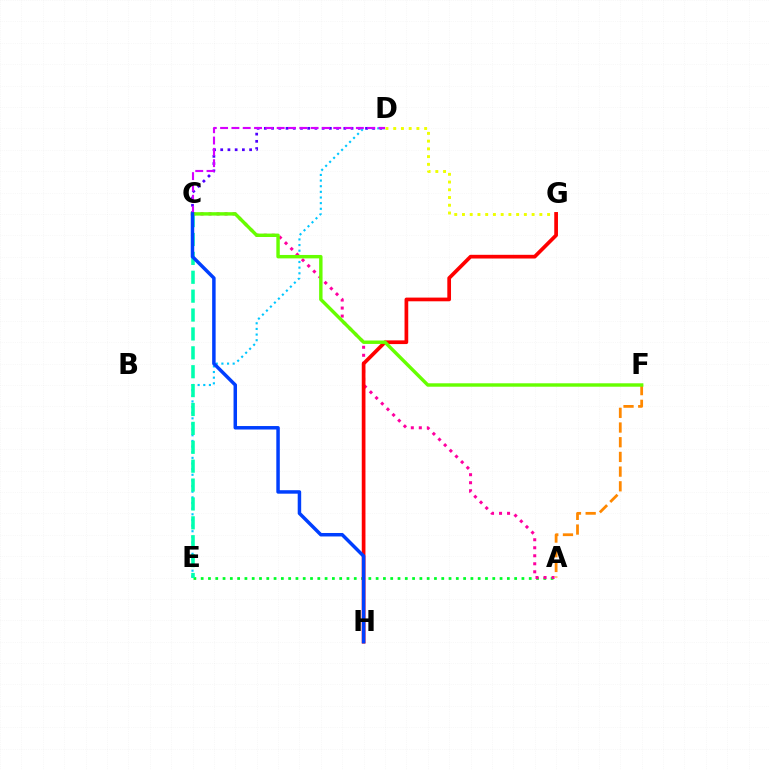{('A', 'E'): [{'color': '#00ff27', 'line_style': 'dotted', 'thickness': 1.98}], ('D', 'E'): [{'color': '#00c7ff', 'line_style': 'dotted', 'thickness': 1.53}], ('C', 'D'): [{'color': '#4f00ff', 'line_style': 'dotted', 'thickness': 1.96}, {'color': '#d600ff', 'line_style': 'dashed', 'thickness': 1.54}], ('A', 'C'): [{'color': '#ff00a0', 'line_style': 'dotted', 'thickness': 2.18}], ('D', 'G'): [{'color': '#eeff00', 'line_style': 'dotted', 'thickness': 2.1}], ('C', 'E'): [{'color': '#00ffaf', 'line_style': 'dashed', 'thickness': 2.57}], ('G', 'H'): [{'color': '#ff0000', 'line_style': 'solid', 'thickness': 2.67}], ('A', 'F'): [{'color': '#ff8800', 'line_style': 'dashed', 'thickness': 2.0}], ('C', 'F'): [{'color': '#66ff00', 'line_style': 'solid', 'thickness': 2.46}], ('C', 'H'): [{'color': '#003fff', 'line_style': 'solid', 'thickness': 2.5}]}